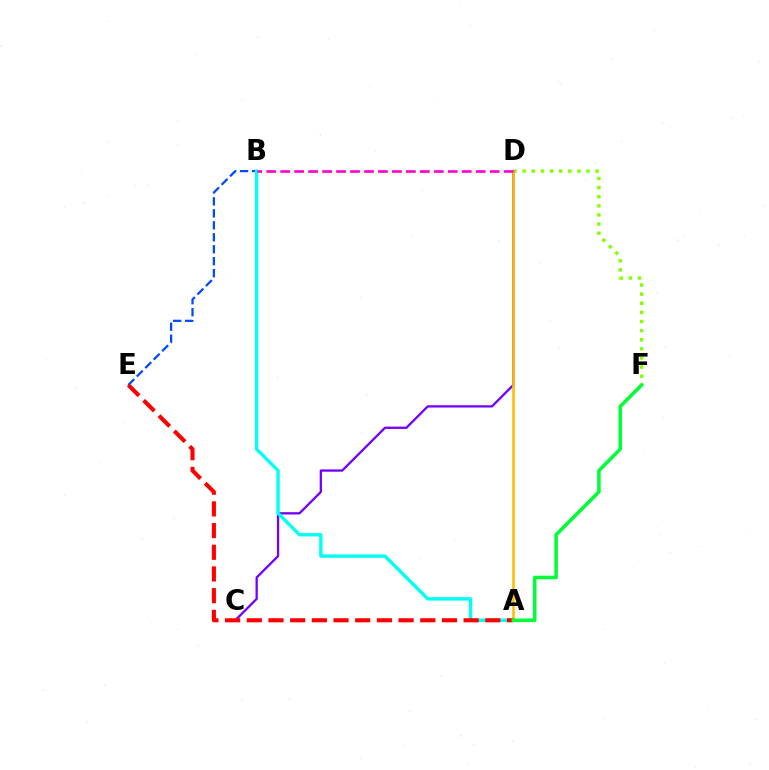{('B', 'E'): [{'color': '#004bff', 'line_style': 'dashed', 'thickness': 1.63}], ('D', 'F'): [{'color': '#84ff00', 'line_style': 'dotted', 'thickness': 2.48}], ('C', 'D'): [{'color': '#7200ff', 'line_style': 'solid', 'thickness': 1.65}], ('A', 'B'): [{'color': '#00fff6', 'line_style': 'solid', 'thickness': 2.43}], ('A', 'D'): [{'color': '#ffbd00', 'line_style': 'solid', 'thickness': 1.86}], ('A', 'E'): [{'color': '#ff0000', 'line_style': 'dashed', 'thickness': 2.95}], ('A', 'F'): [{'color': '#00ff39', 'line_style': 'solid', 'thickness': 2.56}], ('B', 'D'): [{'color': '#ff00cf', 'line_style': 'dashed', 'thickness': 1.9}]}